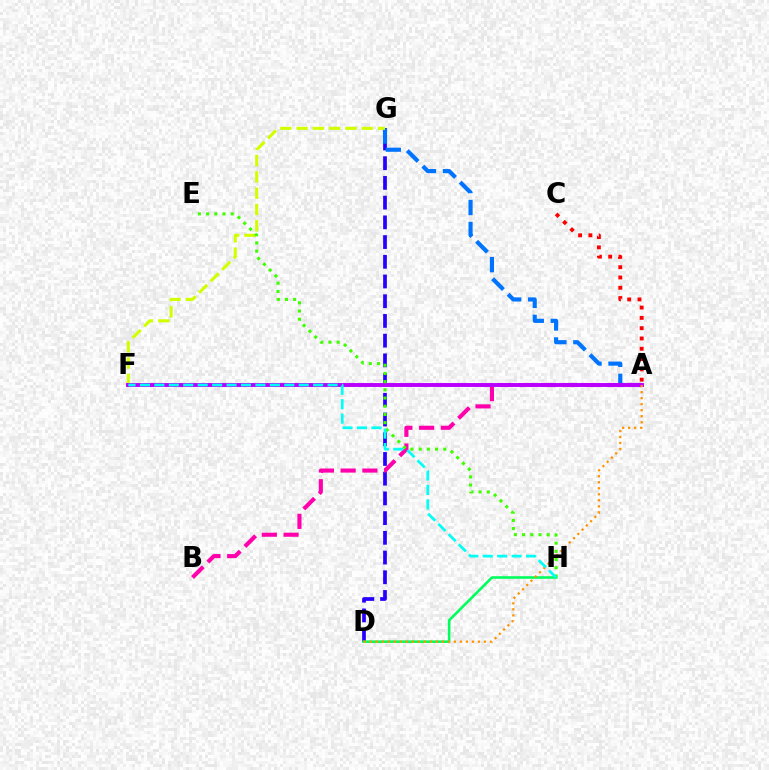{('D', 'G'): [{'color': '#2500ff', 'line_style': 'dashed', 'thickness': 2.68}], ('A', 'G'): [{'color': '#0074ff', 'line_style': 'dashed', 'thickness': 2.99}], ('F', 'G'): [{'color': '#d1ff00', 'line_style': 'dashed', 'thickness': 2.21}], ('A', 'B'): [{'color': '#ff00ac', 'line_style': 'dashed', 'thickness': 2.95}], ('A', 'F'): [{'color': '#b900ff', 'line_style': 'solid', 'thickness': 2.82}], ('E', 'H'): [{'color': '#3dff00', 'line_style': 'dotted', 'thickness': 2.23}], ('A', 'C'): [{'color': '#ff0000', 'line_style': 'dotted', 'thickness': 2.8}], ('D', 'H'): [{'color': '#00ff5c', 'line_style': 'solid', 'thickness': 1.87}], ('A', 'D'): [{'color': '#ff9400', 'line_style': 'dotted', 'thickness': 1.64}], ('F', 'H'): [{'color': '#00fff6', 'line_style': 'dashed', 'thickness': 1.96}]}